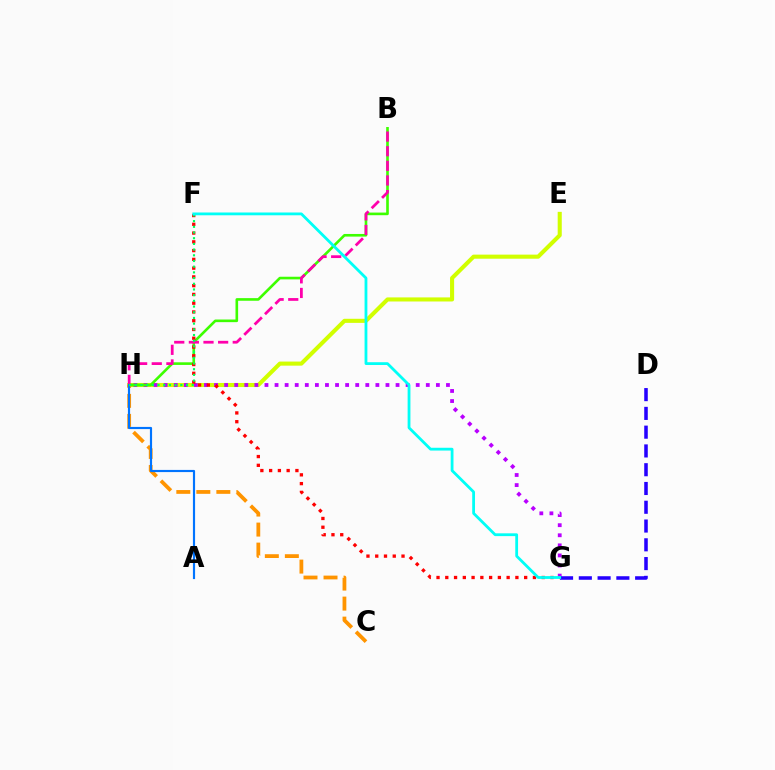{('E', 'H'): [{'color': '#d1ff00', 'line_style': 'solid', 'thickness': 2.94}], ('G', 'H'): [{'color': '#b900ff', 'line_style': 'dotted', 'thickness': 2.74}], ('B', 'H'): [{'color': '#3dff00', 'line_style': 'solid', 'thickness': 1.89}, {'color': '#ff00ac', 'line_style': 'dashed', 'thickness': 1.99}], ('C', 'H'): [{'color': '#ff9400', 'line_style': 'dashed', 'thickness': 2.72}], ('A', 'H'): [{'color': '#0074ff', 'line_style': 'solid', 'thickness': 1.56}], ('D', 'G'): [{'color': '#2500ff', 'line_style': 'dashed', 'thickness': 2.55}], ('F', 'G'): [{'color': '#ff0000', 'line_style': 'dotted', 'thickness': 2.38}, {'color': '#00fff6', 'line_style': 'solid', 'thickness': 2.01}], ('F', 'H'): [{'color': '#00ff5c', 'line_style': 'dotted', 'thickness': 1.55}]}